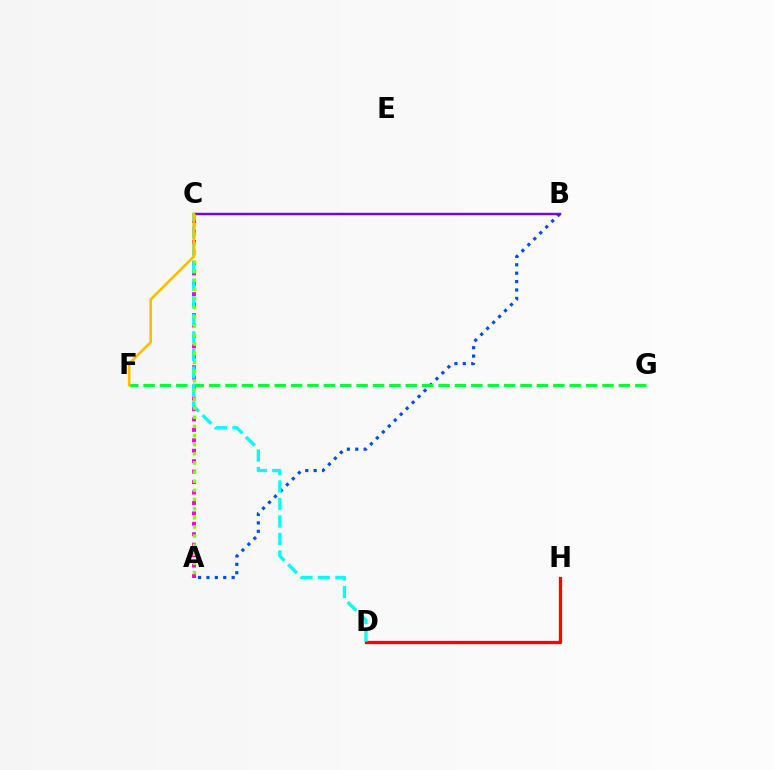{('A', 'B'): [{'color': '#004bff', 'line_style': 'dotted', 'thickness': 2.28}], ('D', 'H'): [{'color': '#ff0000', 'line_style': 'solid', 'thickness': 2.36}], ('F', 'G'): [{'color': '#00ff39', 'line_style': 'dashed', 'thickness': 2.23}], ('A', 'C'): [{'color': '#ff00cf', 'line_style': 'dotted', 'thickness': 2.84}, {'color': '#84ff00', 'line_style': 'dotted', 'thickness': 2.48}], ('C', 'D'): [{'color': '#00fff6', 'line_style': 'dashed', 'thickness': 2.38}], ('B', 'C'): [{'color': '#7200ff', 'line_style': 'solid', 'thickness': 1.75}], ('C', 'F'): [{'color': '#ffbd00', 'line_style': 'solid', 'thickness': 1.92}]}